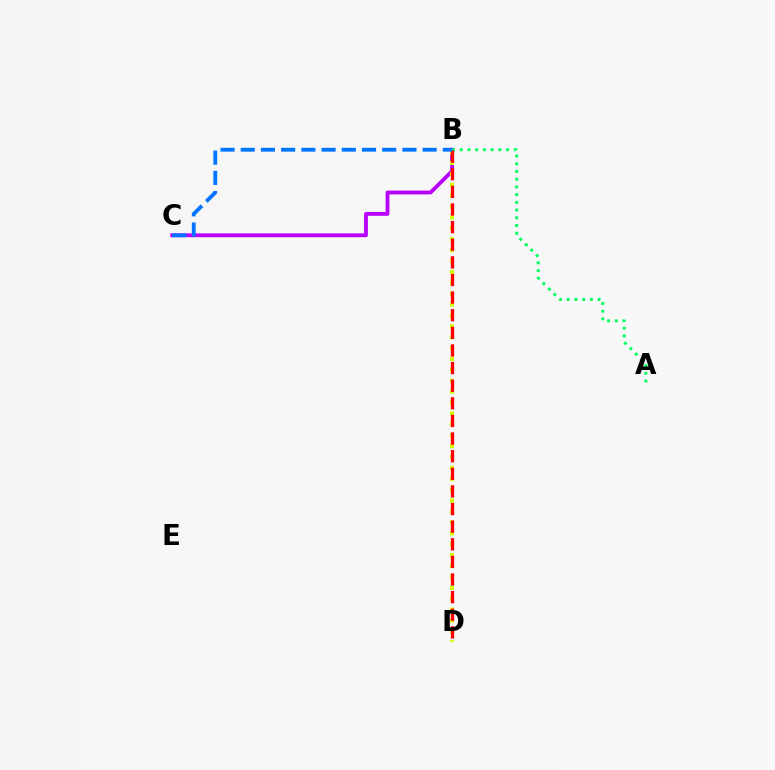{('B', 'C'): [{'color': '#b900ff', 'line_style': 'solid', 'thickness': 2.75}, {'color': '#0074ff', 'line_style': 'dashed', 'thickness': 2.75}], ('B', 'D'): [{'color': '#d1ff00', 'line_style': 'dotted', 'thickness': 2.96}, {'color': '#ff0000', 'line_style': 'dashed', 'thickness': 2.39}], ('A', 'B'): [{'color': '#00ff5c', 'line_style': 'dotted', 'thickness': 2.1}]}